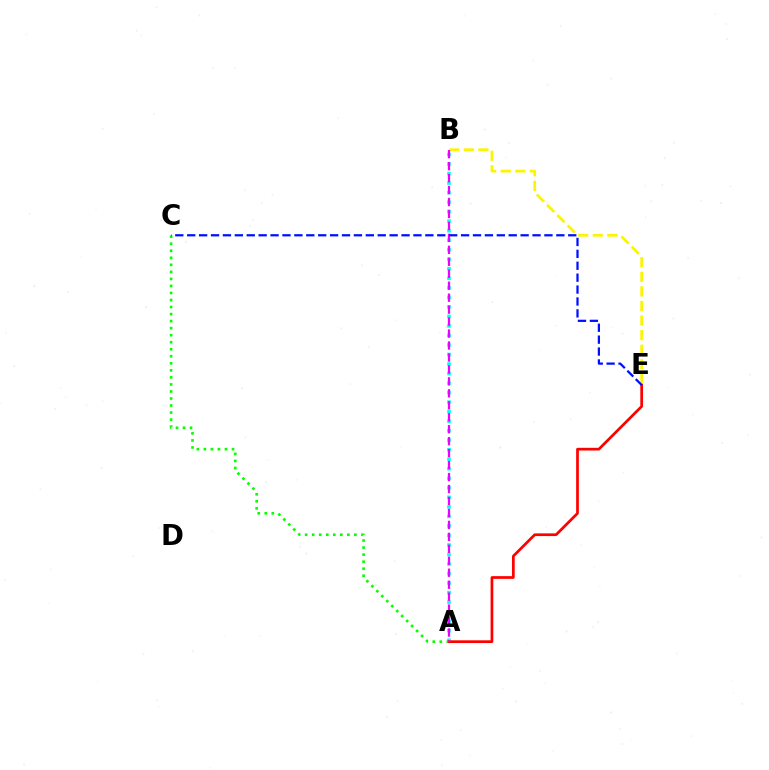{('A', 'B'): [{'color': '#00fff6', 'line_style': 'dotted', 'thickness': 2.59}, {'color': '#ee00ff', 'line_style': 'dashed', 'thickness': 1.62}], ('A', 'C'): [{'color': '#08ff00', 'line_style': 'dotted', 'thickness': 1.91}], ('A', 'E'): [{'color': '#ff0000', 'line_style': 'solid', 'thickness': 1.95}], ('B', 'E'): [{'color': '#fcf500', 'line_style': 'dashed', 'thickness': 1.98}], ('C', 'E'): [{'color': '#0010ff', 'line_style': 'dashed', 'thickness': 1.62}]}